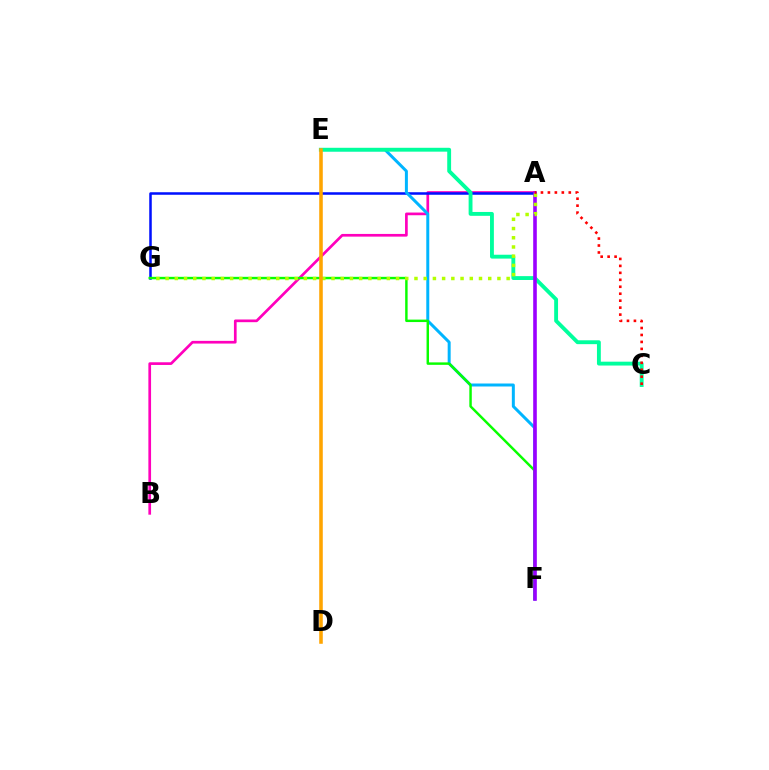{('A', 'B'): [{'color': '#ff00bd', 'line_style': 'solid', 'thickness': 1.94}], ('A', 'G'): [{'color': '#0010ff', 'line_style': 'solid', 'thickness': 1.82}, {'color': '#b3ff00', 'line_style': 'dotted', 'thickness': 2.5}], ('E', 'F'): [{'color': '#00b5ff', 'line_style': 'solid', 'thickness': 2.15}], ('C', 'E'): [{'color': '#00ff9d', 'line_style': 'solid', 'thickness': 2.78}], ('F', 'G'): [{'color': '#08ff00', 'line_style': 'solid', 'thickness': 1.76}], ('A', 'F'): [{'color': '#9b00ff', 'line_style': 'solid', 'thickness': 2.59}], ('D', 'E'): [{'color': '#ffa500', 'line_style': 'solid', 'thickness': 2.56}], ('A', 'C'): [{'color': '#ff0000', 'line_style': 'dotted', 'thickness': 1.89}]}